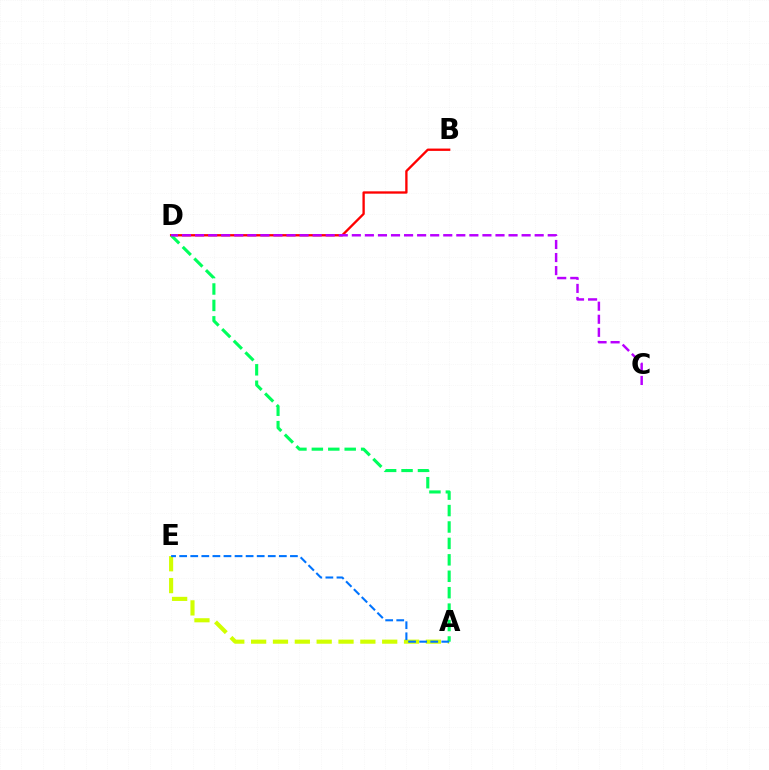{('A', 'E'): [{'color': '#d1ff00', 'line_style': 'dashed', 'thickness': 2.97}, {'color': '#0074ff', 'line_style': 'dashed', 'thickness': 1.5}], ('B', 'D'): [{'color': '#ff0000', 'line_style': 'solid', 'thickness': 1.68}], ('A', 'D'): [{'color': '#00ff5c', 'line_style': 'dashed', 'thickness': 2.23}], ('C', 'D'): [{'color': '#b900ff', 'line_style': 'dashed', 'thickness': 1.77}]}